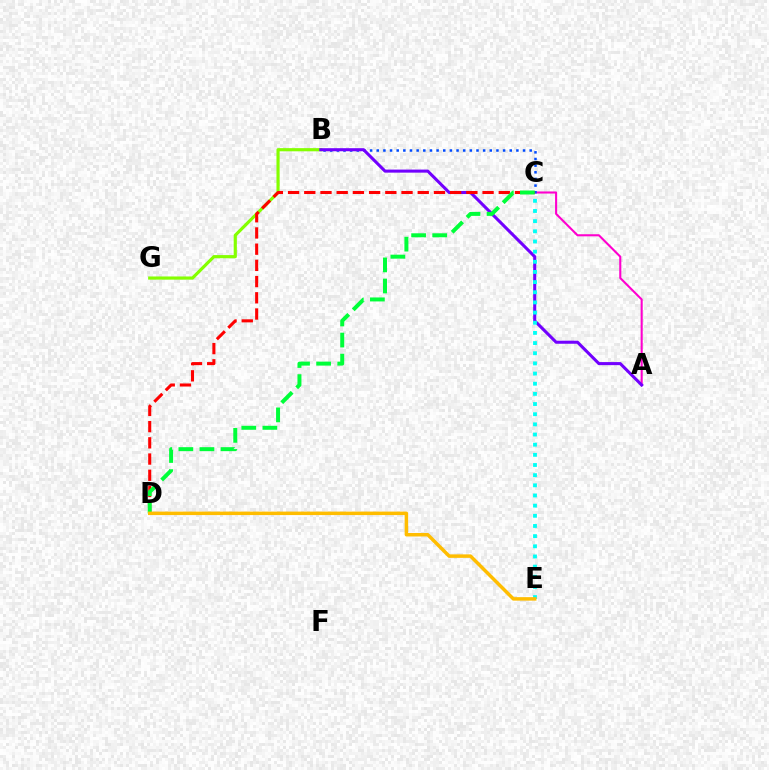{('B', 'G'): [{'color': '#84ff00', 'line_style': 'solid', 'thickness': 2.28}], ('A', 'C'): [{'color': '#ff00cf', 'line_style': 'solid', 'thickness': 1.5}], ('B', 'C'): [{'color': '#004bff', 'line_style': 'dotted', 'thickness': 1.81}], ('A', 'B'): [{'color': '#7200ff', 'line_style': 'solid', 'thickness': 2.2}], ('C', 'E'): [{'color': '#00fff6', 'line_style': 'dotted', 'thickness': 2.76}], ('C', 'D'): [{'color': '#ff0000', 'line_style': 'dashed', 'thickness': 2.2}, {'color': '#00ff39', 'line_style': 'dashed', 'thickness': 2.86}], ('D', 'E'): [{'color': '#ffbd00', 'line_style': 'solid', 'thickness': 2.51}]}